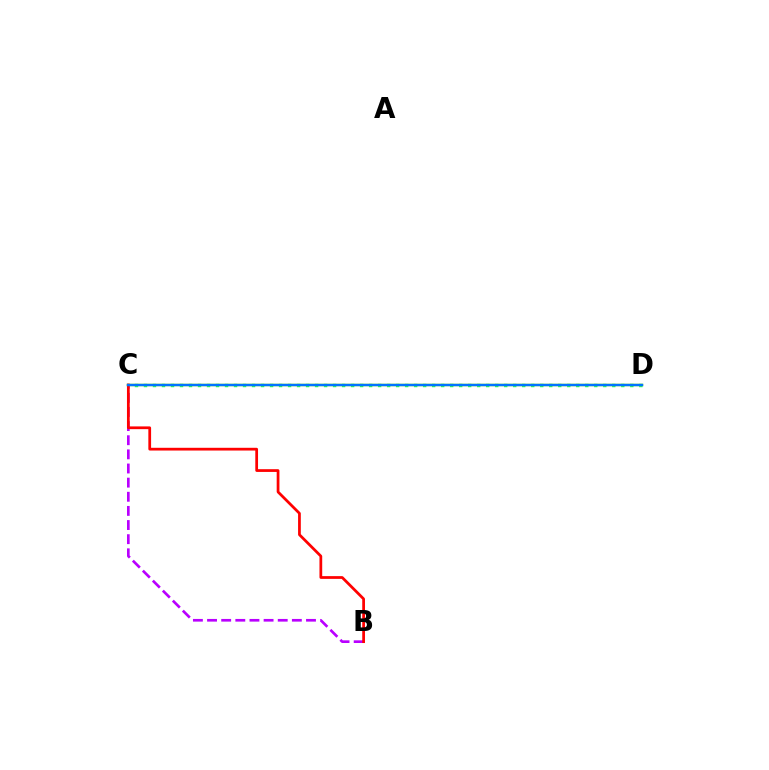{('B', 'C'): [{'color': '#b900ff', 'line_style': 'dashed', 'thickness': 1.92}, {'color': '#ff0000', 'line_style': 'solid', 'thickness': 1.98}], ('C', 'D'): [{'color': '#00ff5c', 'line_style': 'dotted', 'thickness': 2.45}, {'color': '#d1ff00', 'line_style': 'solid', 'thickness': 1.8}, {'color': '#0074ff', 'line_style': 'solid', 'thickness': 1.76}]}